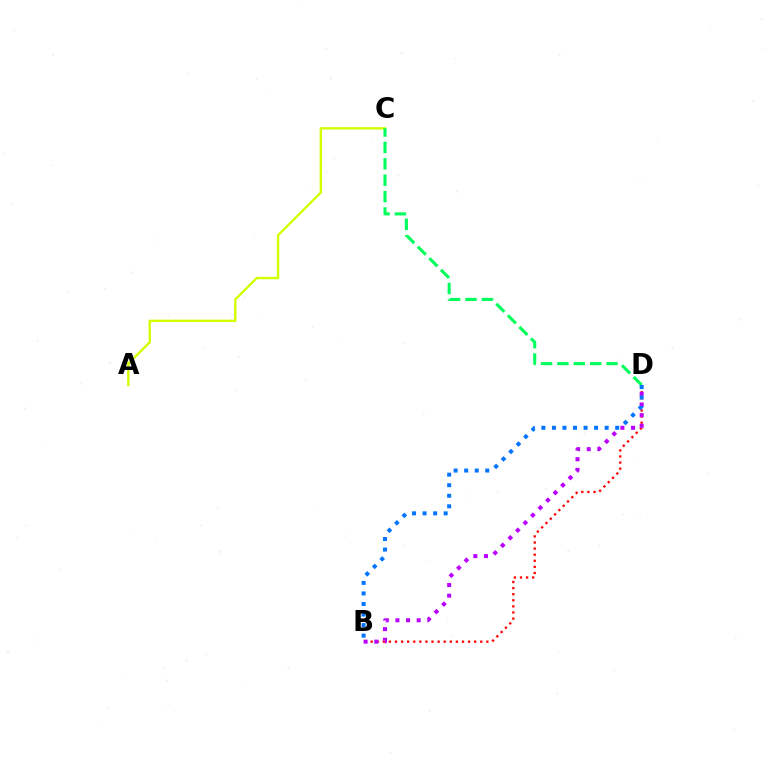{('B', 'D'): [{'color': '#ff0000', 'line_style': 'dotted', 'thickness': 1.65}, {'color': '#b900ff', 'line_style': 'dotted', 'thickness': 2.89}, {'color': '#0074ff', 'line_style': 'dotted', 'thickness': 2.87}], ('A', 'C'): [{'color': '#d1ff00', 'line_style': 'solid', 'thickness': 1.73}], ('C', 'D'): [{'color': '#00ff5c', 'line_style': 'dashed', 'thickness': 2.23}]}